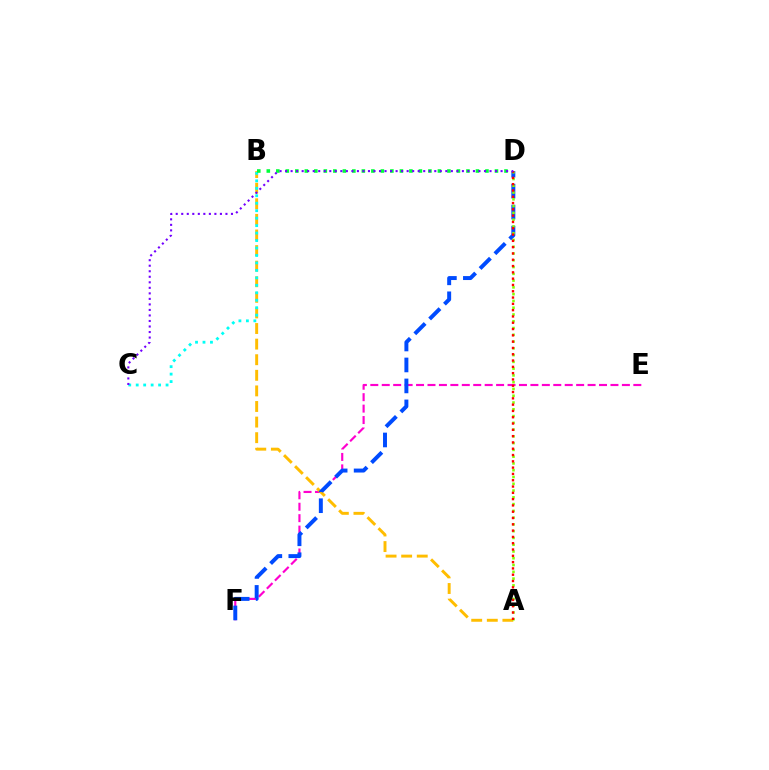{('E', 'F'): [{'color': '#ff00cf', 'line_style': 'dashed', 'thickness': 1.55}], ('A', 'B'): [{'color': '#ffbd00', 'line_style': 'dashed', 'thickness': 2.12}], ('D', 'F'): [{'color': '#004bff', 'line_style': 'dashed', 'thickness': 2.85}], ('A', 'D'): [{'color': '#84ff00', 'line_style': 'dotted', 'thickness': 1.84}, {'color': '#ff0000', 'line_style': 'dotted', 'thickness': 1.71}], ('B', 'C'): [{'color': '#00fff6', 'line_style': 'dotted', 'thickness': 2.03}], ('B', 'D'): [{'color': '#00ff39', 'line_style': 'dotted', 'thickness': 2.58}], ('C', 'D'): [{'color': '#7200ff', 'line_style': 'dotted', 'thickness': 1.5}]}